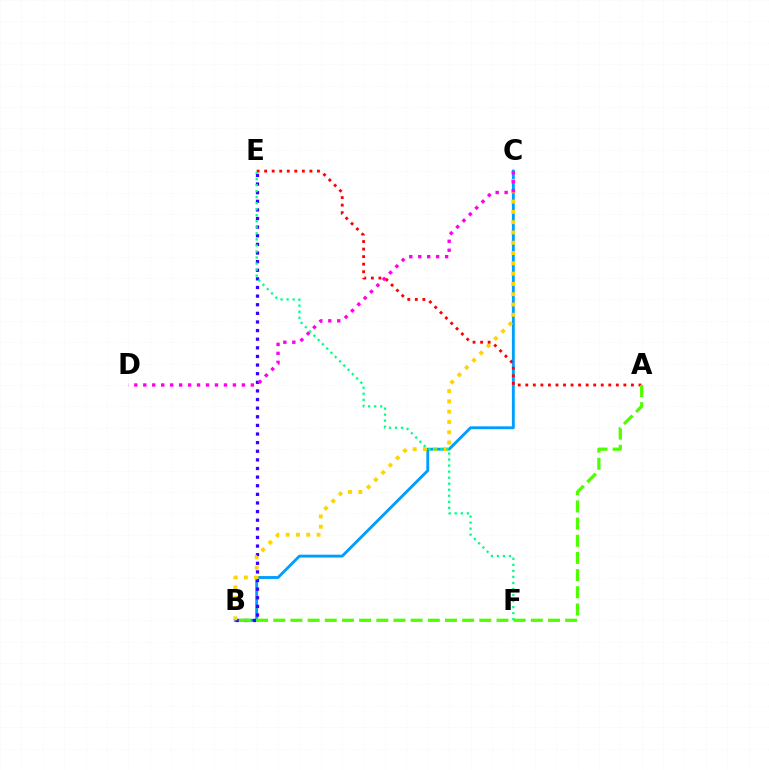{('B', 'C'): [{'color': '#009eff', 'line_style': 'solid', 'thickness': 2.07}, {'color': '#ffd500', 'line_style': 'dotted', 'thickness': 2.8}], ('B', 'E'): [{'color': '#3700ff', 'line_style': 'dotted', 'thickness': 2.34}], ('A', 'E'): [{'color': '#ff0000', 'line_style': 'dotted', 'thickness': 2.05}], ('A', 'B'): [{'color': '#4fff00', 'line_style': 'dashed', 'thickness': 2.33}], ('E', 'F'): [{'color': '#00ff86', 'line_style': 'dotted', 'thickness': 1.64}], ('C', 'D'): [{'color': '#ff00ed', 'line_style': 'dotted', 'thickness': 2.44}]}